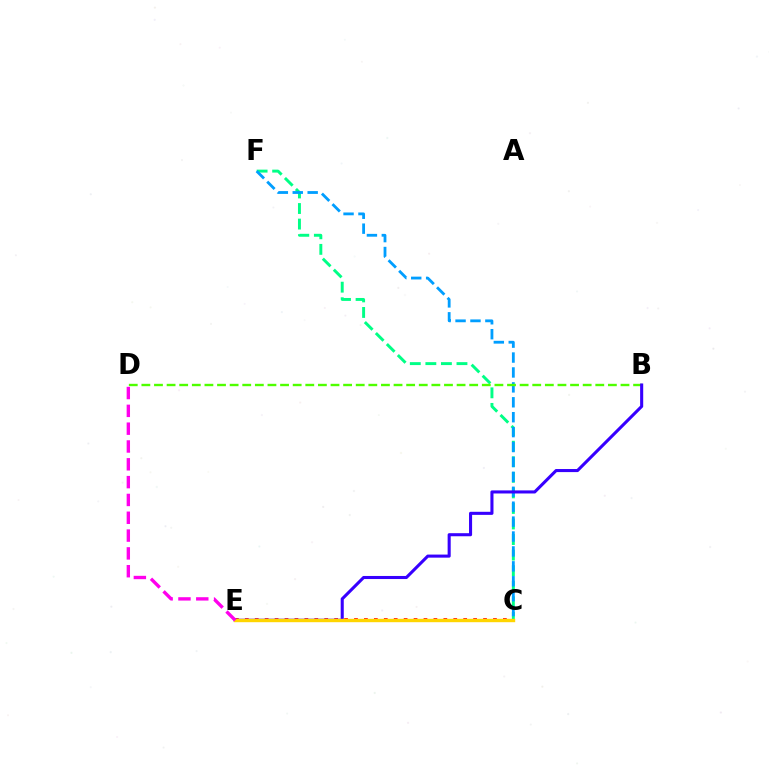{('C', 'F'): [{'color': '#00ff86', 'line_style': 'dashed', 'thickness': 2.11}, {'color': '#009eff', 'line_style': 'dashed', 'thickness': 2.03}], ('C', 'E'): [{'color': '#ff0000', 'line_style': 'dotted', 'thickness': 2.7}, {'color': '#ffd500', 'line_style': 'solid', 'thickness': 2.44}], ('B', 'D'): [{'color': '#4fff00', 'line_style': 'dashed', 'thickness': 1.71}], ('B', 'E'): [{'color': '#3700ff', 'line_style': 'solid', 'thickness': 2.21}], ('D', 'E'): [{'color': '#ff00ed', 'line_style': 'dashed', 'thickness': 2.42}]}